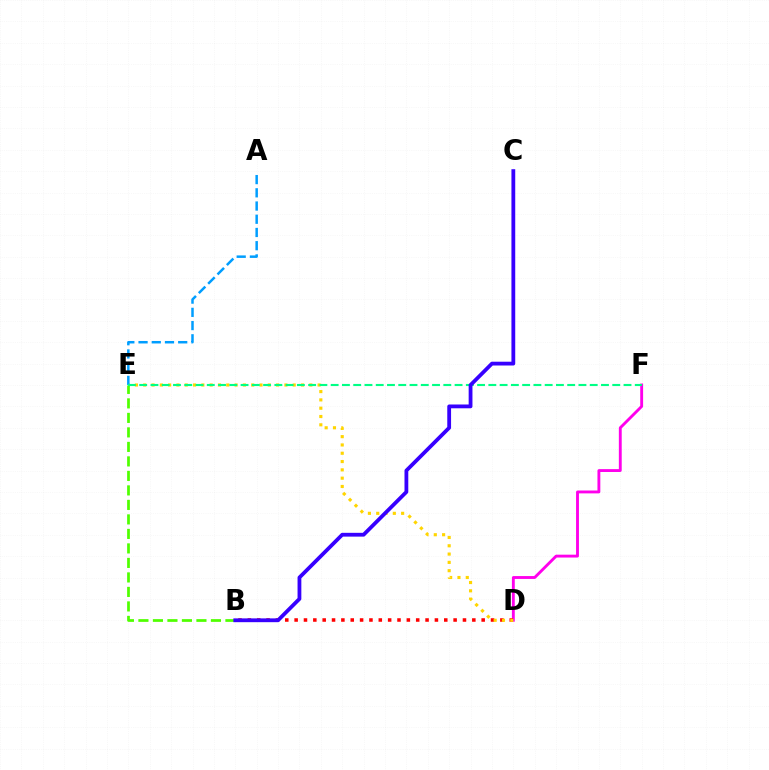{('D', 'F'): [{'color': '#ff00ed', 'line_style': 'solid', 'thickness': 2.07}], ('B', 'D'): [{'color': '#ff0000', 'line_style': 'dotted', 'thickness': 2.54}], ('D', 'E'): [{'color': '#ffd500', 'line_style': 'dotted', 'thickness': 2.26}], ('A', 'E'): [{'color': '#009eff', 'line_style': 'dashed', 'thickness': 1.8}], ('B', 'E'): [{'color': '#4fff00', 'line_style': 'dashed', 'thickness': 1.97}], ('E', 'F'): [{'color': '#00ff86', 'line_style': 'dashed', 'thickness': 1.53}], ('B', 'C'): [{'color': '#3700ff', 'line_style': 'solid', 'thickness': 2.73}]}